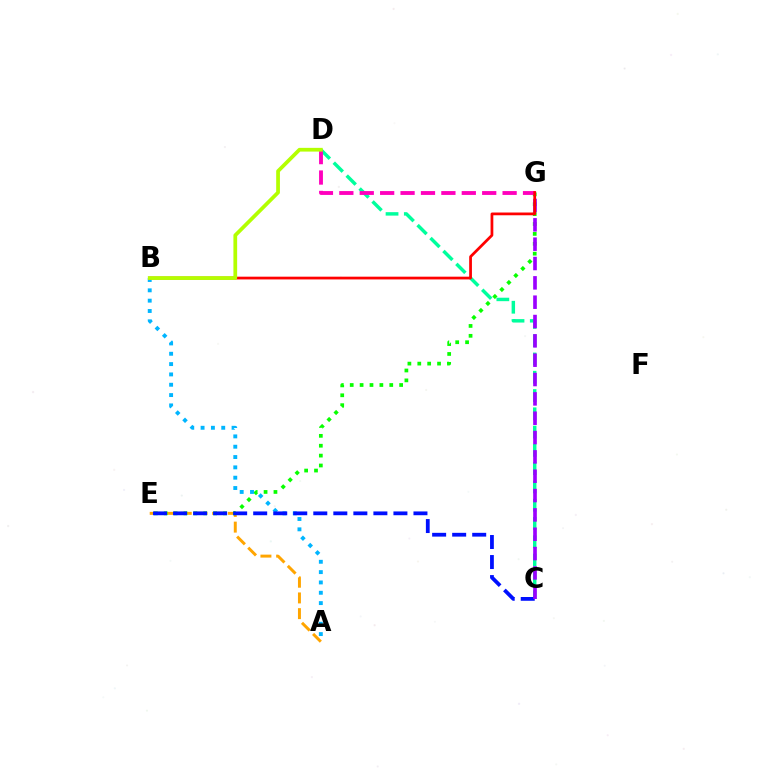{('A', 'E'): [{'color': '#ffa500', 'line_style': 'dashed', 'thickness': 2.13}], ('E', 'G'): [{'color': '#08ff00', 'line_style': 'dotted', 'thickness': 2.69}], ('C', 'D'): [{'color': '#00ff9d', 'line_style': 'dashed', 'thickness': 2.48}], ('A', 'B'): [{'color': '#00b5ff', 'line_style': 'dotted', 'thickness': 2.81}], ('D', 'G'): [{'color': '#ff00bd', 'line_style': 'dashed', 'thickness': 2.77}], ('C', 'E'): [{'color': '#0010ff', 'line_style': 'dashed', 'thickness': 2.72}], ('C', 'G'): [{'color': '#9b00ff', 'line_style': 'dashed', 'thickness': 2.63}], ('B', 'G'): [{'color': '#ff0000', 'line_style': 'solid', 'thickness': 1.98}], ('B', 'D'): [{'color': '#b3ff00', 'line_style': 'solid', 'thickness': 2.69}]}